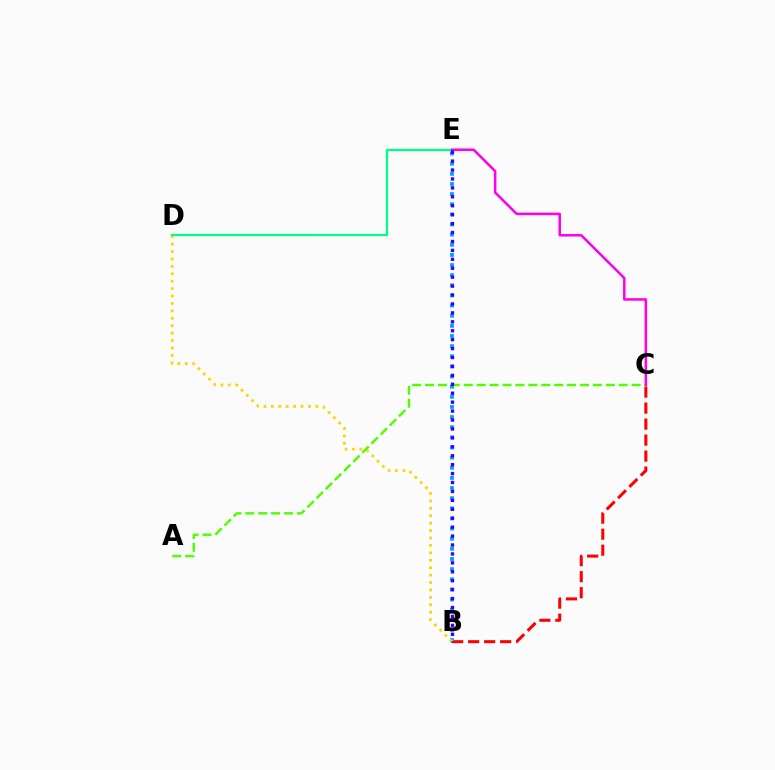{('B', 'C'): [{'color': '#ff0000', 'line_style': 'dashed', 'thickness': 2.17}], ('B', 'E'): [{'color': '#009eff', 'line_style': 'dotted', 'thickness': 2.75}, {'color': '#3700ff', 'line_style': 'dotted', 'thickness': 2.43}], ('B', 'D'): [{'color': '#ffd500', 'line_style': 'dotted', 'thickness': 2.01}], ('D', 'E'): [{'color': '#00ff86', 'line_style': 'solid', 'thickness': 1.62}], ('A', 'C'): [{'color': '#4fff00', 'line_style': 'dashed', 'thickness': 1.75}], ('C', 'E'): [{'color': '#ff00ed', 'line_style': 'solid', 'thickness': 1.82}]}